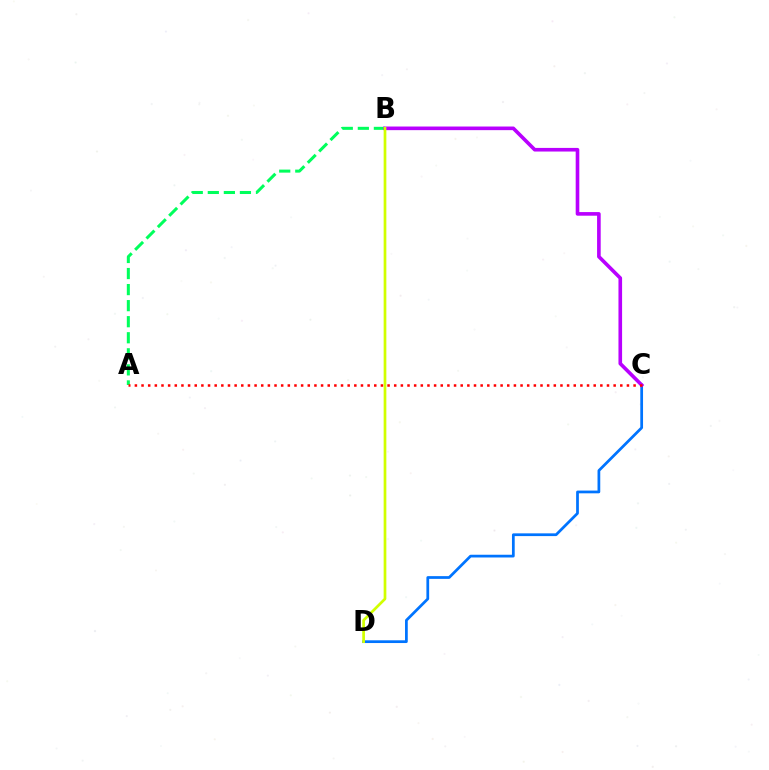{('C', 'D'): [{'color': '#0074ff', 'line_style': 'solid', 'thickness': 1.97}], ('A', 'B'): [{'color': '#00ff5c', 'line_style': 'dashed', 'thickness': 2.18}], ('B', 'C'): [{'color': '#b900ff', 'line_style': 'solid', 'thickness': 2.61}], ('B', 'D'): [{'color': '#d1ff00', 'line_style': 'solid', 'thickness': 1.95}], ('A', 'C'): [{'color': '#ff0000', 'line_style': 'dotted', 'thickness': 1.81}]}